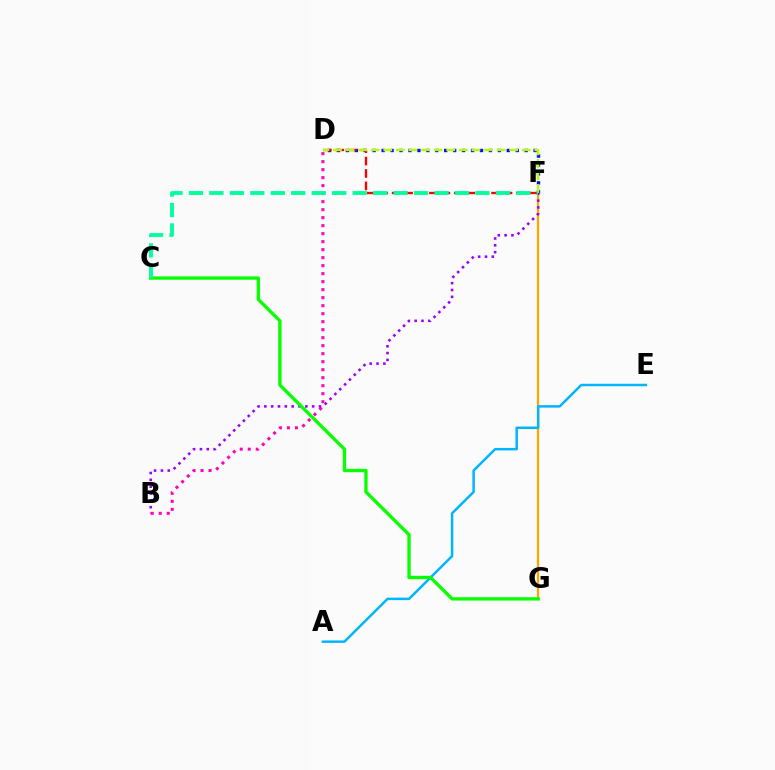{('F', 'G'): [{'color': '#ffa500', 'line_style': 'solid', 'thickness': 1.63}], ('B', 'D'): [{'color': '#ff00bd', 'line_style': 'dotted', 'thickness': 2.17}], ('B', 'F'): [{'color': '#9b00ff', 'line_style': 'dotted', 'thickness': 1.86}], ('A', 'E'): [{'color': '#00b5ff', 'line_style': 'solid', 'thickness': 1.78}], ('C', 'G'): [{'color': '#08ff00', 'line_style': 'solid', 'thickness': 2.39}], ('D', 'F'): [{'color': '#0010ff', 'line_style': 'dotted', 'thickness': 2.43}, {'color': '#ff0000', 'line_style': 'dashed', 'thickness': 1.69}, {'color': '#b3ff00', 'line_style': 'dashed', 'thickness': 1.71}], ('C', 'F'): [{'color': '#00ff9d', 'line_style': 'dashed', 'thickness': 2.78}]}